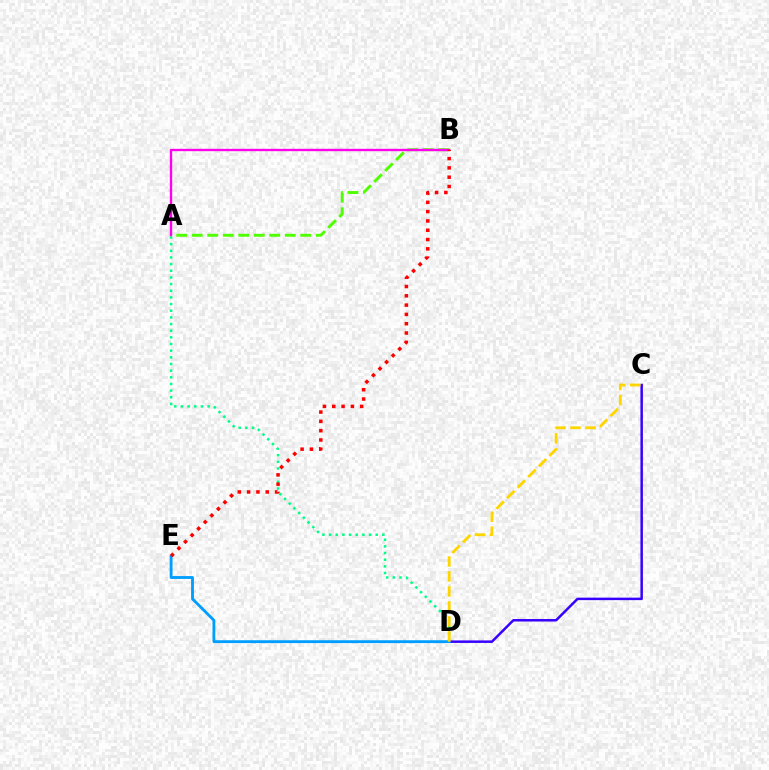{('A', 'D'): [{'color': '#00ff86', 'line_style': 'dotted', 'thickness': 1.81}], ('A', 'B'): [{'color': '#4fff00', 'line_style': 'dashed', 'thickness': 2.11}, {'color': '#ff00ed', 'line_style': 'solid', 'thickness': 1.7}], ('C', 'D'): [{'color': '#3700ff', 'line_style': 'solid', 'thickness': 1.79}, {'color': '#ffd500', 'line_style': 'dashed', 'thickness': 2.04}], ('D', 'E'): [{'color': '#009eff', 'line_style': 'solid', 'thickness': 2.05}], ('B', 'E'): [{'color': '#ff0000', 'line_style': 'dotted', 'thickness': 2.53}]}